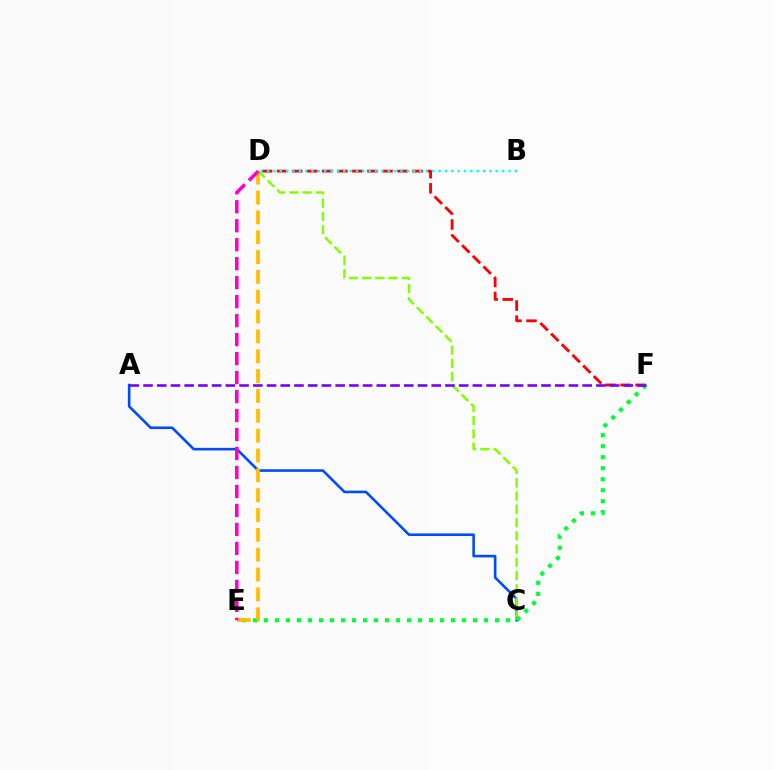{('A', 'C'): [{'color': '#004bff', 'line_style': 'solid', 'thickness': 1.87}], ('C', 'D'): [{'color': '#84ff00', 'line_style': 'dashed', 'thickness': 1.8}], ('D', 'F'): [{'color': '#ff0000', 'line_style': 'dashed', 'thickness': 2.05}], ('E', 'F'): [{'color': '#00ff39', 'line_style': 'dotted', 'thickness': 2.99}], ('D', 'E'): [{'color': '#ffbd00', 'line_style': 'dashed', 'thickness': 2.7}, {'color': '#ff00cf', 'line_style': 'dashed', 'thickness': 2.58}], ('A', 'F'): [{'color': '#7200ff', 'line_style': 'dashed', 'thickness': 1.86}], ('B', 'D'): [{'color': '#00fff6', 'line_style': 'dotted', 'thickness': 1.73}]}